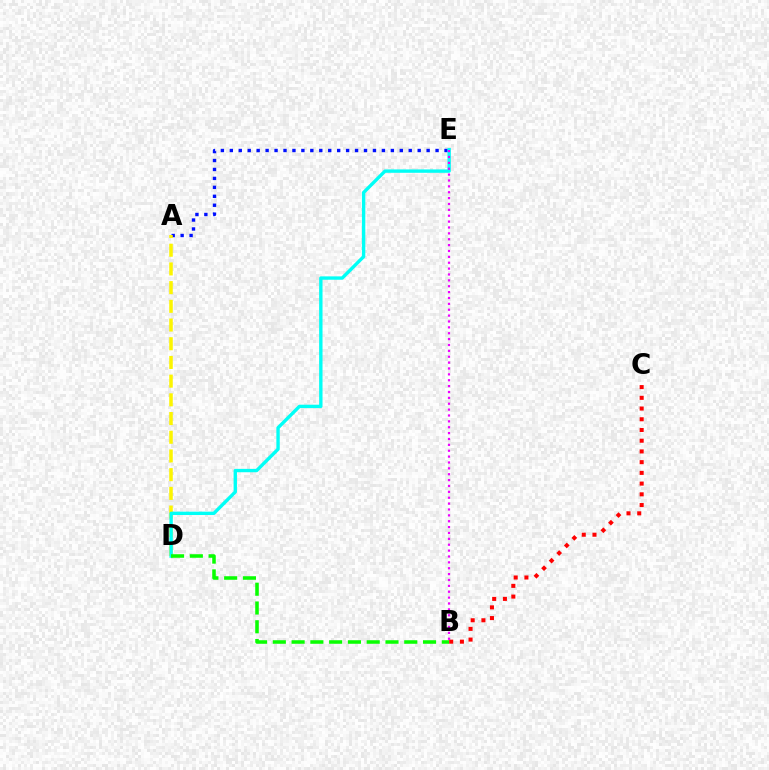{('A', 'E'): [{'color': '#0010ff', 'line_style': 'dotted', 'thickness': 2.43}], ('A', 'D'): [{'color': '#fcf500', 'line_style': 'dashed', 'thickness': 2.54}], ('B', 'C'): [{'color': '#ff0000', 'line_style': 'dotted', 'thickness': 2.91}], ('D', 'E'): [{'color': '#00fff6', 'line_style': 'solid', 'thickness': 2.42}], ('B', 'D'): [{'color': '#08ff00', 'line_style': 'dashed', 'thickness': 2.55}], ('B', 'E'): [{'color': '#ee00ff', 'line_style': 'dotted', 'thickness': 1.6}]}